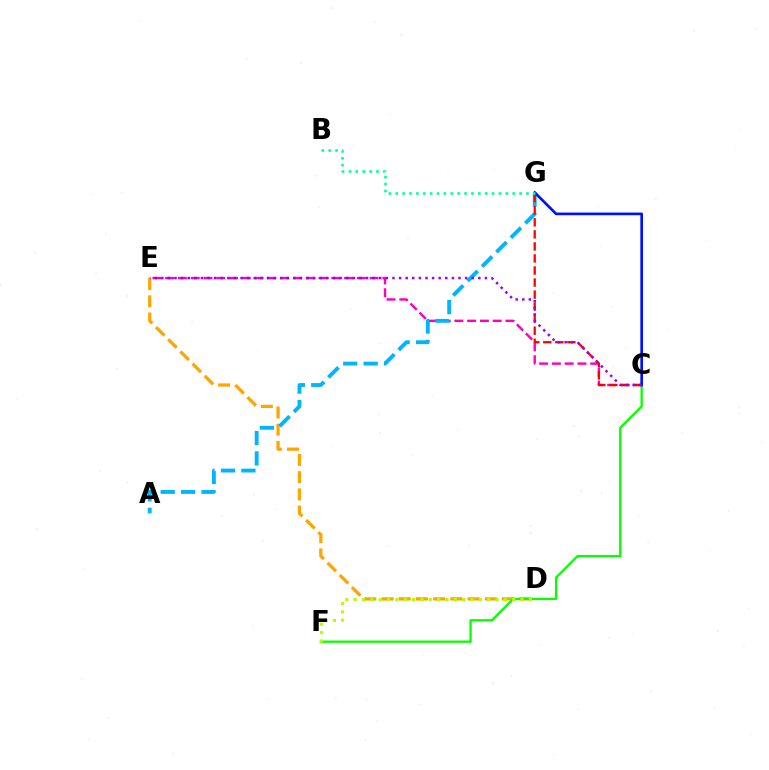{('D', 'E'): [{'color': '#ffa500', 'line_style': 'dashed', 'thickness': 2.34}], ('C', 'F'): [{'color': '#08ff00', 'line_style': 'solid', 'thickness': 1.67}], ('C', 'E'): [{'color': '#ff00bd', 'line_style': 'dashed', 'thickness': 1.74}, {'color': '#9b00ff', 'line_style': 'dotted', 'thickness': 1.79}], ('A', 'G'): [{'color': '#00b5ff', 'line_style': 'dashed', 'thickness': 2.77}], ('C', 'G'): [{'color': '#ff0000', 'line_style': 'dashed', 'thickness': 1.64}, {'color': '#0010ff', 'line_style': 'solid', 'thickness': 1.92}], ('D', 'F'): [{'color': '#b3ff00', 'line_style': 'dotted', 'thickness': 2.27}], ('B', 'G'): [{'color': '#00ff9d', 'line_style': 'dotted', 'thickness': 1.87}]}